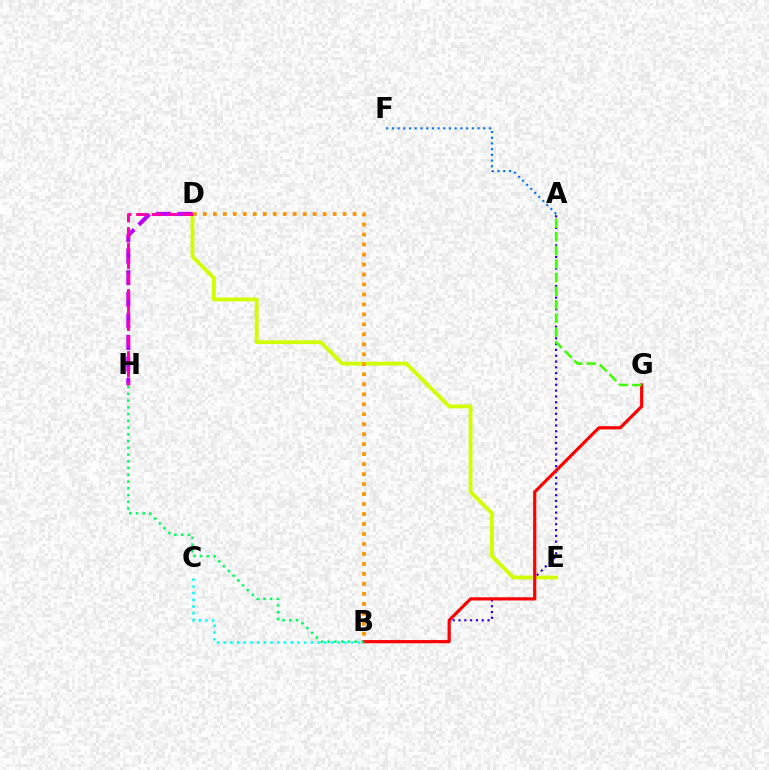{('D', 'E'): [{'color': '#d1ff00', 'line_style': 'solid', 'thickness': 2.75}], ('D', 'H'): [{'color': '#b900ff', 'line_style': 'dashed', 'thickness': 2.93}, {'color': '#ff00ac', 'line_style': 'dashed', 'thickness': 2.11}], ('A', 'B'): [{'color': '#2500ff', 'line_style': 'dotted', 'thickness': 1.58}], ('B', 'G'): [{'color': '#ff0000', 'line_style': 'solid', 'thickness': 2.29}], ('A', 'G'): [{'color': '#3dff00', 'line_style': 'dashed', 'thickness': 1.85}], ('B', 'D'): [{'color': '#ff9400', 'line_style': 'dotted', 'thickness': 2.71}], ('B', 'C'): [{'color': '#00fff6', 'line_style': 'dotted', 'thickness': 1.82}], ('B', 'H'): [{'color': '#00ff5c', 'line_style': 'dotted', 'thickness': 1.83}], ('A', 'F'): [{'color': '#0074ff', 'line_style': 'dotted', 'thickness': 1.55}]}